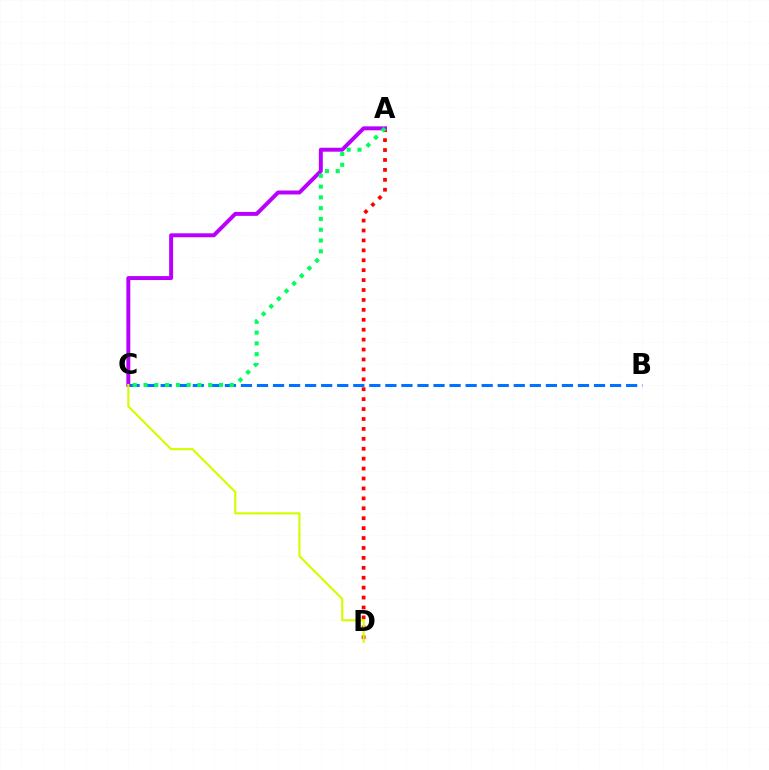{('B', 'C'): [{'color': '#0074ff', 'line_style': 'dashed', 'thickness': 2.18}], ('A', 'D'): [{'color': '#ff0000', 'line_style': 'dotted', 'thickness': 2.7}], ('A', 'C'): [{'color': '#b900ff', 'line_style': 'solid', 'thickness': 2.84}, {'color': '#00ff5c', 'line_style': 'dotted', 'thickness': 2.93}], ('C', 'D'): [{'color': '#d1ff00', 'line_style': 'solid', 'thickness': 1.55}]}